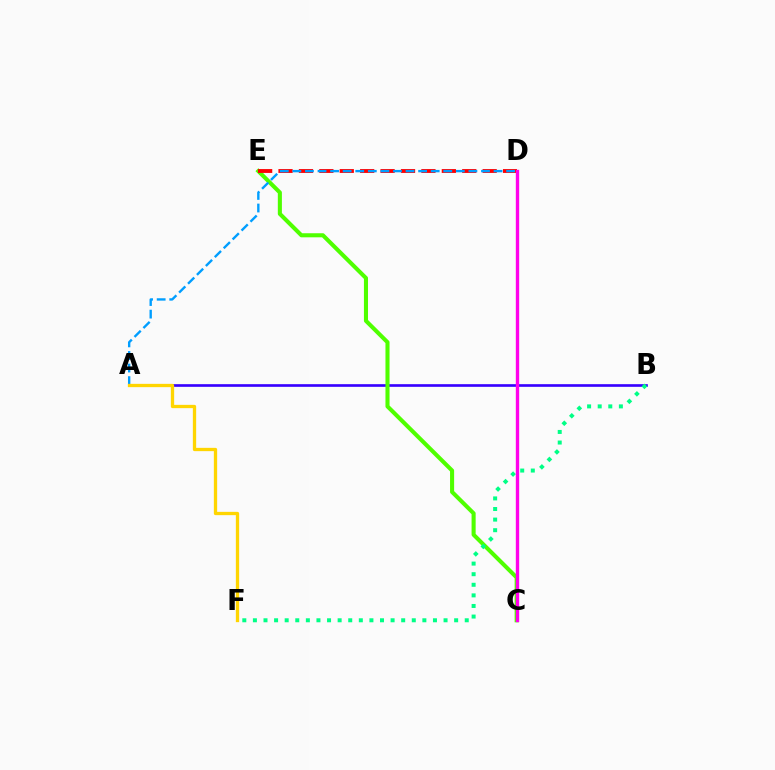{('A', 'B'): [{'color': '#3700ff', 'line_style': 'solid', 'thickness': 1.91}], ('C', 'E'): [{'color': '#4fff00', 'line_style': 'solid', 'thickness': 2.93}], ('D', 'E'): [{'color': '#ff0000', 'line_style': 'dashed', 'thickness': 2.77}], ('B', 'F'): [{'color': '#00ff86', 'line_style': 'dotted', 'thickness': 2.88}], ('A', 'D'): [{'color': '#009eff', 'line_style': 'dashed', 'thickness': 1.71}], ('A', 'F'): [{'color': '#ffd500', 'line_style': 'solid', 'thickness': 2.37}], ('C', 'D'): [{'color': '#ff00ed', 'line_style': 'solid', 'thickness': 2.42}]}